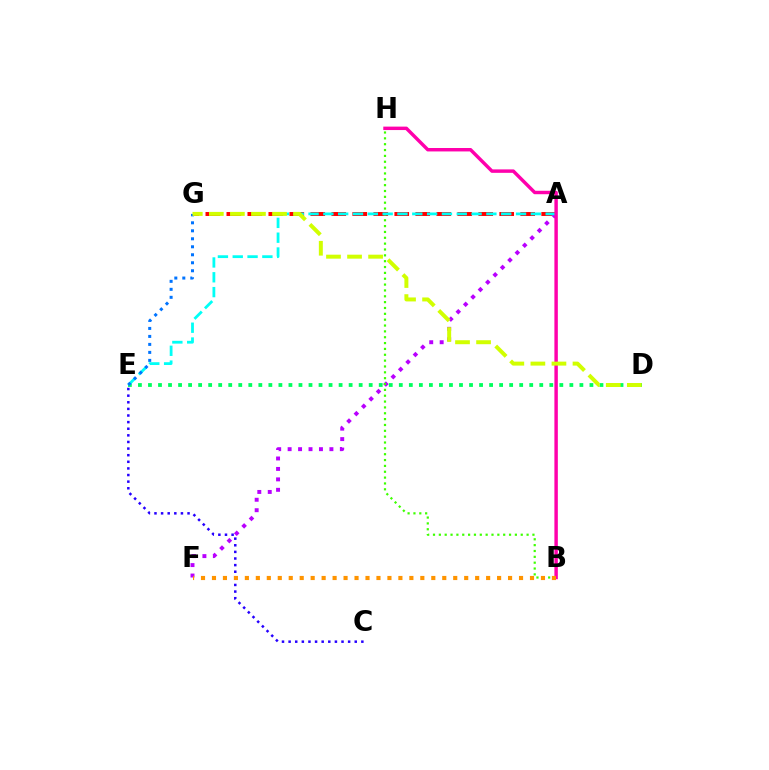{('C', 'E'): [{'color': '#2500ff', 'line_style': 'dotted', 'thickness': 1.8}], ('A', 'G'): [{'color': '#ff0000', 'line_style': 'dashed', 'thickness': 2.85}], ('A', 'F'): [{'color': '#b900ff', 'line_style': 'dotted', 'thickness': 2.84}], ('B', 'H'): [{'color': '#3dff00', 'line_style': 'dotted', 'thickness': 1.59}, {'color': '#ff00ac', 'line_style': 'solid', 'thickness': 2.48}], ('D', 'E'): [{'color': '#00ff5c', 'line_style': 'dotted', 'thickness': 2.73}], ('A', 'E'): [{'color': '#00fff6', 'line_style': 'dashed', 'thickness': 2.01}], ('B', 'F'): [{'color': '#ff9400', 'line_style': 'dotted', 'thickness': 2.98}], ('E', 'G'): [{'color': '#0074ff', 'line_style': 'dotted', 'thickness': 2.17}], ('D', 'G'): [{'color': '#d1ff00', 'line_style': 'dashed', 'thickness': 2.86}]}